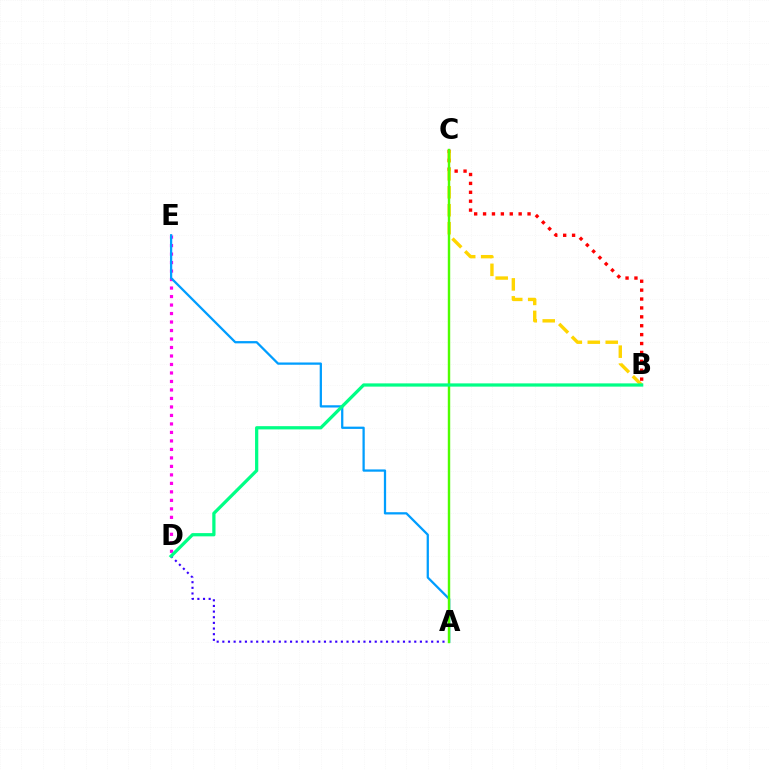{('B', 'C'): [{'color': '#ff0000', 'line_style': 'dotted', 'thickness': 2.42}, {'color': '#ffd500', 'line_style': 'dashed', 'thickness': 2.44}], ('D', 'E'): [{'color': '#ff00ed', 'line_style': 'dotted', 'thickness': 2.31}], ('A', 'D'): [{'color': '#3700ff', 'line_style': 'dotted', 'thickness': 1.53}], ('A', 'E'): [{'color': '#009eff', 'line_style': 'solid', 'thickness': 1.63}], ('A', 'C'): [{'color': '#4fff00', 'line_style': 'solid', 'thickness': 1.74}], ('B', 'D'): [{'color': '#00ff86', 'line_style': 'solid', 'thickness': 2.34}]}